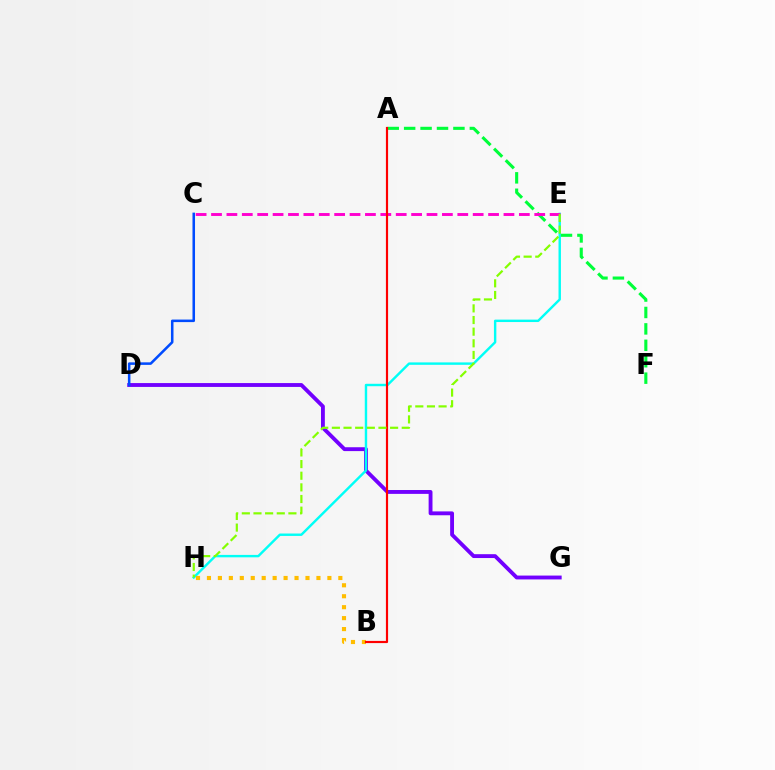{('D', 'G'): [{'color': '#7200ff', 'line_style': 'solid', 'thickness': 2.78}], ('E', 'H'): [{'color': '#00fff6', 'line_style': 'solid', 'thickness': 1.74}, {'color': '#84ff00', 'line_style': 'dashed', 'thickness': 1.58}], ('B', 'H'): [{'color': '#ffbd00', 'line_style': 'dotted', 'thickness': 2.97}], ('A', 'F'): [{'color': '#00ff39', 'line_style': 'dashed', 'thickness': 2.23}], ('C', 'E'): [{'color': '#ff00cf', 'line_style': 'dashed', 'thickness': 2.09}], ('A', 'B'): [{'color': '#ff0000', 'line_style': 'solid', 'thickness': 1.56}], ('C', 'D'): [{'color': '#004bff', 'line_style': 'solid', 'thickness': 1.83}]}